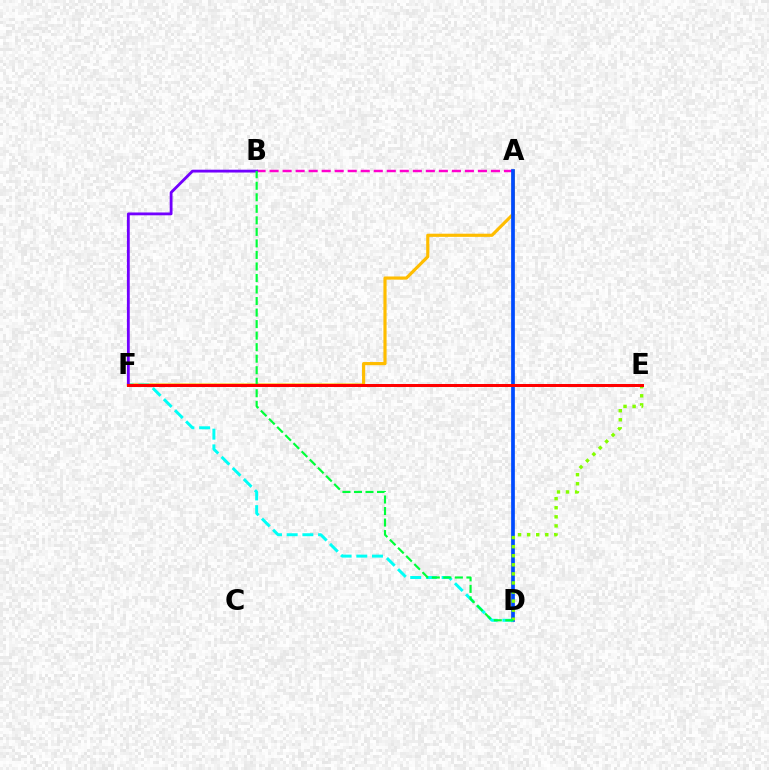{('A', 'F'): [{'color': '#ffbd00', 'line_style': 'solid', 'thickness': 2.28}], ('A', 'B'): [{'color': '#ff00cf', 'line_style': 'dashed', 'thickness': 1.77}], ('A', 'D'): [{'color': '#004bff', 'line_style': 'solid', 'thickness': 2.68}], ('D', 'F'): [{'color': '#00fff6', 'line_style': 'dashed', 'thickness': 2.13}], ('D', 'E'): [{'color': '#84ff00', 'line_style': 'dotted', 'thickness': 2.47}], ('B', 'F'): [{'color': '#7200ff', 'line_style': 'solid', 'thickness': 2.03}], ('B', 'D'): [{'color': '#00ff39', 'line_style': 'dashed', 'thickness': 1.57}], ('E', 'F'): [{'color': '#ff0000', 'line_style': 'solid', 'thickness': 2.17}]}